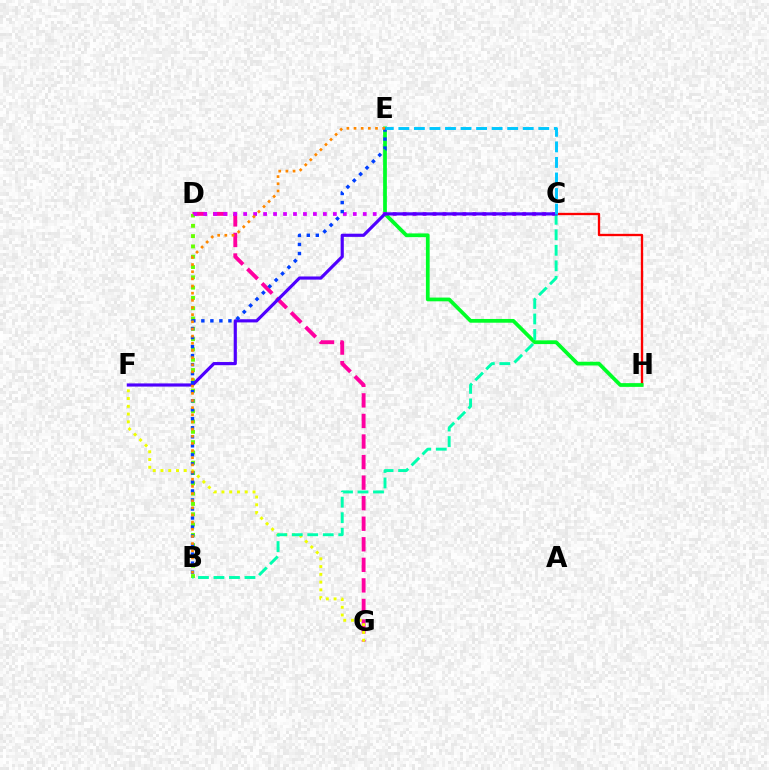{('C', 'H'): [{'color': '#ff0000', 'line_style': 'solid', 'thickness': 1.67}], ('D', 'G'): [{'color': '#ff00a0', 'line_style': 'dashed', 'thickness': 2.79}], ('F', 'G'): [{'color': '#eeff00', 'line_style': 'dotted', 'thickness': 2.11}], ('B', 'D'): [{'color': '#66ff00', 'line_style': 'dotted', 'thickness': 2.8}], ('E', 'H'): [{'color': '#00ff27', 'line_style': 'solid', 'thickness': 2.69}], ('C', 'D'): [{'color': '#d600ff', 'line_style': 'dotted', 'thickness': 2.71}], ('B', 'C'): [{'color': '#00ffaf', 'line_style': 'dashed', 'thickness': 2.11}], ('C', 'F'): [{'color': '#4f00ff', 'line_style': 'solid', 'thickness': 2.28}], ('B', 'E'): [{'color': '#003fff', 'line_style': 'dotted', 'thickness': 2.45}, {'color': '#ff8800', 'line_style': 'dotted', 'thickness': 1.94}], ('C', 'E'): [{'color': '#00c7ff', 'line_style': 'dashed', 'thickness': 2.11}]}